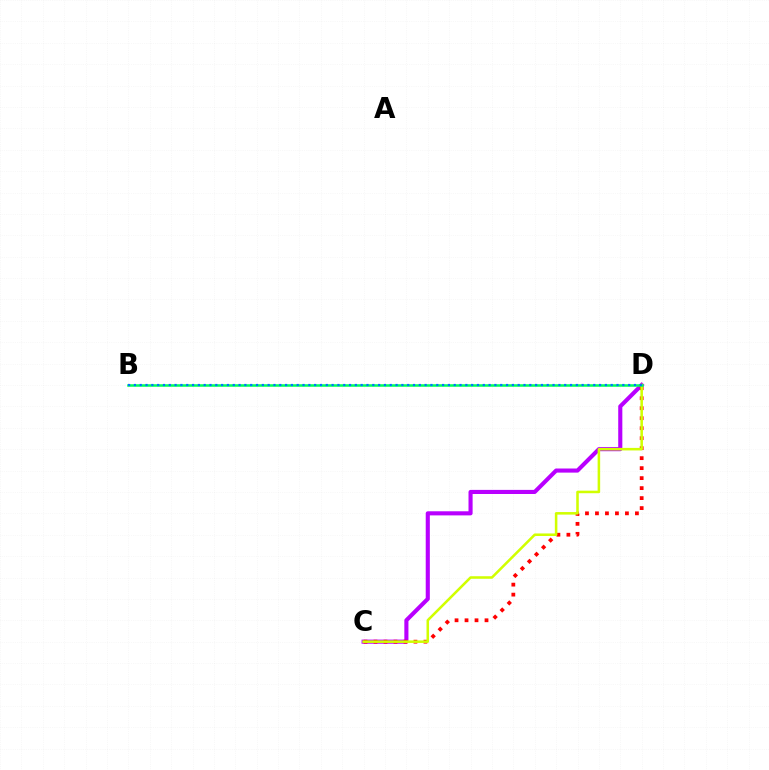{('C', 'D'): [{'color': '#b900ff', 'line_style': 'solid', 'thickness': 2.96}, {'color': '#ff0000', 'line_style': 'dotted', 'thickness': 2.71}, {'color': '#d1ff00', 'line_style': 'solid', 'thickness': 1.83}], ('B', 'D'): [{'color': '#00ff5c', 'line_style': 'solid', 'thickness': 1.84}, {'color': '#0074ff', 'line_style': 'dotted', 'thickness': 1.58}]}